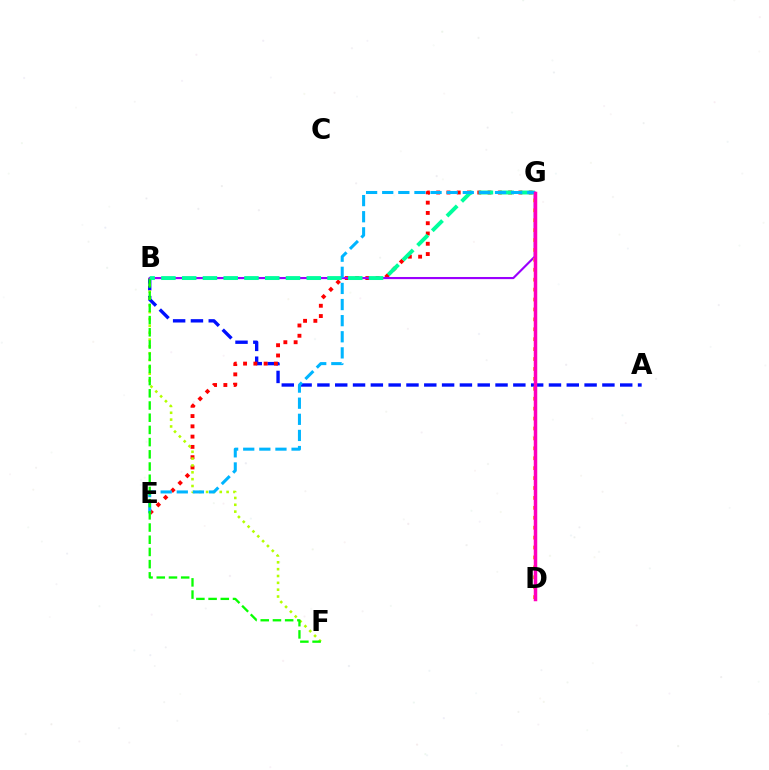{('A', 'B'): [{'color': '#0010ff', 'line_style': 'dashed', 'thickness': 2.42}], ('E', 'G'): [{'color': '#ff0000', 'line_style': 'dotted', 'thickness': 2.79}, {'color': '#00b5ff', 'line_style': 'dashed', 'thickness': 2.19}], ('B', 'F'): [{'color': '#b3ff00', 'line_style': 'dotted', 'thickness': 1.86}, {'color': '#08ff00', 'line_style': 'dashed', 'thickness': 1.66}], ('B', 'G'): [{'color': '#9b00ff', 'line_style': 'solid', 'thickness': 1.54}, {'color': '#00ff9d', 'line_style': 'dashed', 'thickness': 2.82}], ('D', 'G'): [{'color': '#ffa500', 'line_style': 'dotted', 'thickness': 2.7}, {'color': '#ff00bd', 'line_style': 'solid', 'thickness': 2.51}]}